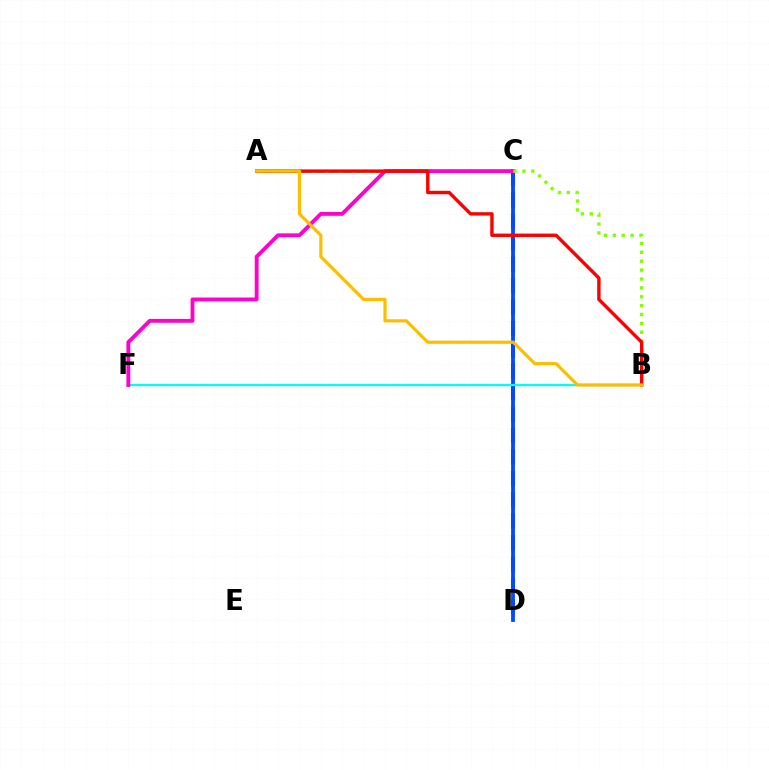{('C', 'D'): [{'color': '#7200ff', 'line_style': 'dashed', 'thickness': 2.91}, {'color': '#004bff', 'line_style': 'solid', 'thickness': 2.73}], ('B', 'F'): [{'color': '#00fff6', 'line_style': 'solid', 'thickness': 1.68}], ('A', 'C'): [{'color': '#00ff39', 'line_style': 'dashed', 'thickness': 1.83}], ('C', 'F'): [{'color': '#ff00cf', 'line_style': 'solid', 'thickness': 2.77}], ('B', 'C'): [{'color': '#84ff00', 'line_style': 'dotted', 'thickness': 2.41}], ('A', 'B'): [{'color': '#ff0000', 'line_style': 'solid', 'thickness': 2.44}, {'color': '#ffbd00', 'line_style': 'solid', 'thickness': 2.3}]}